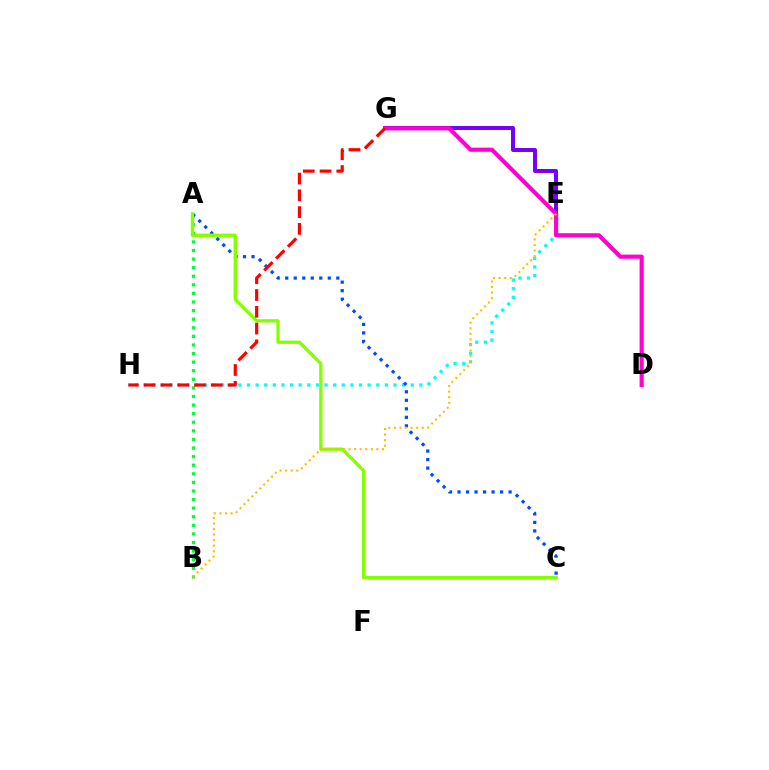{('A', 'B'): [{'color': '#00ff39', 'line_style': 'dotted', 'thickness': 2.33}], ('E', 'H'): [{'color': '#00fff6', 'line_style': 'dotted', 'thickness': 2.34}], ('A', 'C'): [{'color': '#004bff', 'line_style': 'dotted', 'thickness': 2.31}, {'color': '#84ff00', 'line_style': 'solid', 'thickness': 2.37}], ('E', 'G'): [{'color': '#7200ff', 'line_style': 'solid', 'thickness': 2.86}], ('D', 'G'): [{'color': '#ff00cf', 'line_style': 'solid', 'thickness': 2.98}], ('B', 'E'): [{'color': '#ffbd00', 'line_style': 'dotted', 'thickness': 1.51}], ('G', 'H'): [{'color': '#ff0000', 'line_style': 'dashed', 'thickness': 2.28}]}